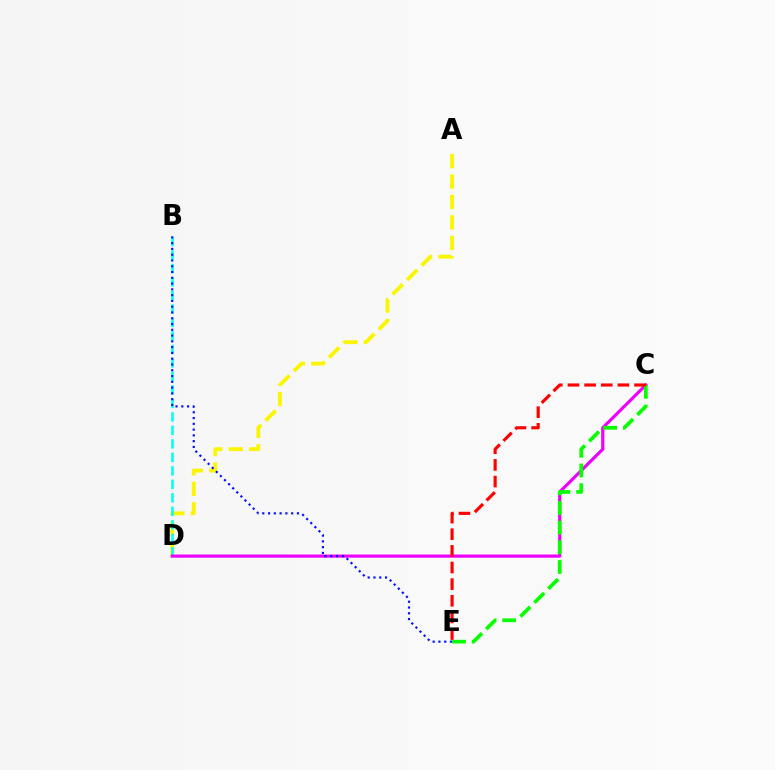{('A', 'D'): [{'color': '#fcf500', 'line_style': 'dashed', 'thickness': 2.77}], ('B', 'D'): [{'color': '#00fff6', 'line_style': 'dashed', 'thickness': 1.83}], ('C', 'D'): [{'color': '#ee00ff', 'line_style': 'solid', 'thickness': 2.28}], ('C', 'E'): [{'color': '#08ff00', 'line_style': 'dashed', 'thickness': 2.67}, {'color': '#ff0000', 'line_style': 'dashed', 'thickness': 2.26}], ('B', 'E'): [{'color': '#0010ff', 'line_style': 'dotted', 'thickness': 1.57}]}